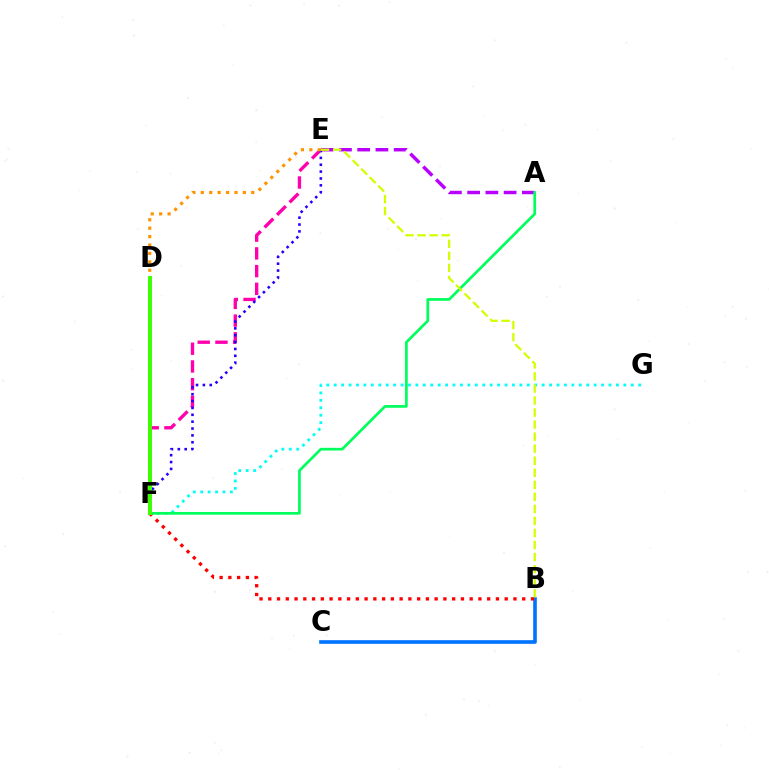{('F', 'G'): [{'color': '#00fff6', 'line_style': 'dotted', 'thickness': 2.02}], ('B', 'C'): [{'color': '#0074ff', 'line_style': 'solid', 'thickness': 2.62}], ('B', 'F'): [{'color': '#ff0000', 'line_style': 'dotted', 'thickness': 2.38}], ('E', 'F'): [{'color': '#ff00ac', 'line_style': 'dashed', 'thickness': 2.41}, {'color': '#2500ff', 'line_style': 'dotted', 'thickness': 1.86}], ('A', 'E'): [{'color': '#b900ff', 'line_style': 'dashed', 'thickness': 2.48}], ('D', 'E'): [{'color': '#ff9400', 'line_style': 'dotted', 'thickness': 2.29}], ('A', 'F'): [{'color': '#00ff5c', 'line_style': 'solid', 'thickness': 1.95}], ('B', 'E'): [{'color': '#d1ff00', 'line_style': 'dashed', 'thickness': 1.64}], ('D', 'F'): [{'color': '#3dff00', 'line_style': 'solid', 'thickness': 2.85}]}